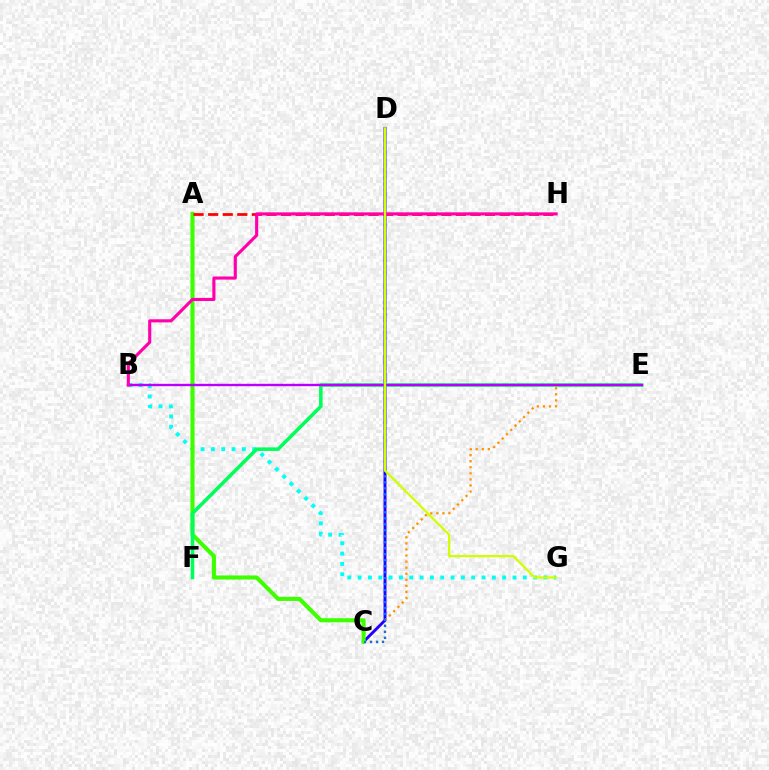{('C', 'D'): [{'color': '#2500ff', 'line_style': 'solid', 'thickness': 2.1}, {'color': '#0074ff', 'line_style': 'dotted', 'thickness': 1.63}], ('B', 'G'): [{'color': '#00fff6', 'line_style': 'dotted', 'thickness': 2.81}], ('C', 'E'): [{'color': '#ff9400', 'line_style': 'dotted', 'thickness': 1.65}], ('A', 'C'): [{'color': '#3dff00', 'line_style': 'solid', 'thickness': 2.95}], ('A', 'H'): [{'color': '#ff0000', 'line_style': 'dashed', 'thickness': 1.98}], ('E', 'F'): [{'color': '#00ff5c', 'line_style': 'solid', 'thickness': 2.55}], ('B', 'E'): [{'color': '#b900ff', 'line_style': 'solid', 'thickness': 1.71}], ('B', 'H'): [{'color': '#ff00ac', 'line_style': 'solid', 'thickness': 2.24}], ('D', 'G'): [{'color': '#d1ff00', 'line_style': 'solid', 'thickness': 1.63}]}